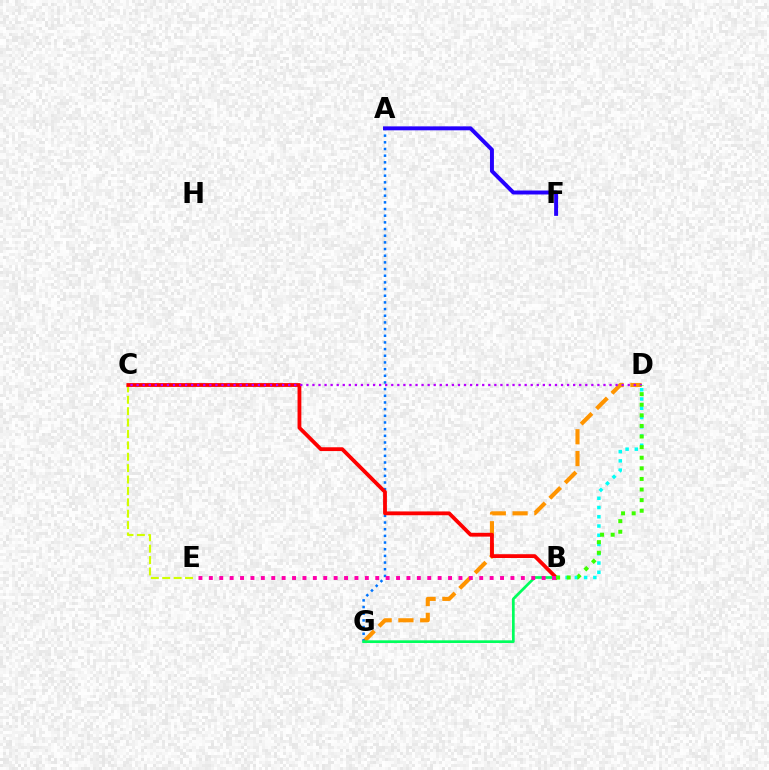{('D', 'G'): [{'color': '#ff9400', 'line_style': 'dashed', 'thickness': 2.96}], ('A', 'G'): [{'color': '#0074ff', 'line_style': 'dotted', 'thickness': 1.81}], ('C', 'E'): [{'color': '#d1ff00', 'line_style': 'dashed', 'thickness': 1.55}], ('A', 'F'): [{'color': '#2500ff', 'line_style': 'solid', 'thickness': 2.84}], ('B', 'D'): [{'color': '#00fff6', 'line_style': 'dotted', 'thickness': 2.51}, {'color': '#3dff00', 'line_style': 'dotted', 'thickness': 2.88}], ('B', 'C'): [{'color': '#ff0000', 'line_style': 'solid', 'thickness': 2.74}], ('B', 'G'): [{'color': '#00ff5c', 'line_style': 'solid', 'thickness': 1.95}], ('B', 'E'): [{'color': '#ff00ac', 'line_style': 'dotted', 'thickness': 2.83}], ('C', 'D'): [{'color': '#b900ff', 'line_style': 'dotted', 'thickness': 1.65}]}